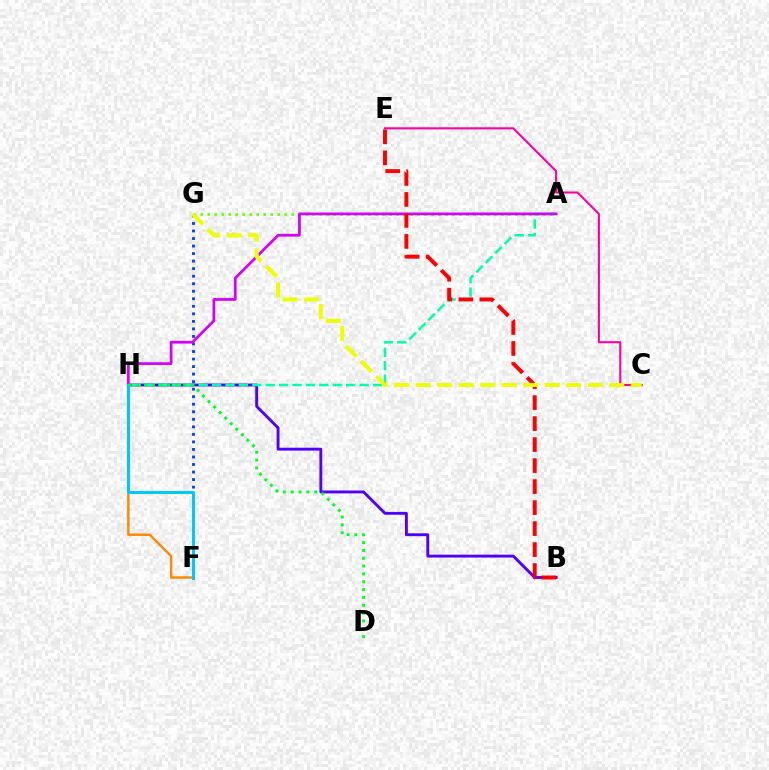{('F', 'G'): [{'color': '#003fff', 'line_style': 'dotted', 'thickness': 2.05}], ('B', 'H'): [{'color': '#4f00ff', 'line_style': 'solid', 'thickness': 2.08}], ('C', 'E'): [{'color': '#ff00a0', 'line_style': 'solid', 'thickness': 1.51}], ('A', 'G'): [{'color': '#66ff00', 'line_style': 'dotted', 'thickness': 1.9}], ('F', 'H'): [{'color': '#ff8800', 'line_style': 'solid', 'thickness': 1.74}, {'color': '#00c7ff', 'line_style': 'solid', 'thickness': 2.18}], ('A', 'H'): [{'color': '#00ffaf', 'line_style': 'dashed', 'thickness': 1.82}, {'color': '#d600ff', 'line_style': 'solid', 'thickness': 1.99}], ('B', 'E'): [{'color': '#ff0000', 'line_style': 'dashed', 'thickness': 2.85}], ('C', 'G'): [{'color': '#eeff00', 'line_style': 'dashed', 'thickness': 2.92}], ('D', 'H'): [{'color': '#00ff27', 'line_style': 'dotted', 'thickness': 2.13}]}